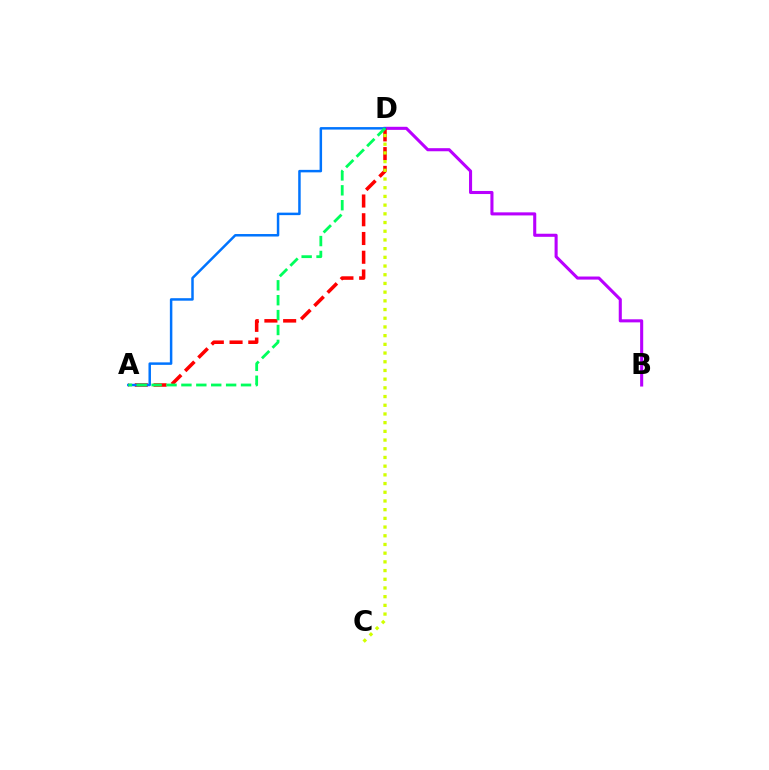{('B', 'D'): [{'color': '#b900ff', 'line_style': 'solid', 'thickness': 2.21}], ('A', 'D'): [{'color': '#ff0000', 'line_style': 'dashed', 'thickness': 2.55}, {'color': '#0074ff', 'line_style': 'solid', 'thickness': 1.79}, {'color': '#00ff5c', 'line_style': 'dashed', 'thickness': 2.02}], ('C', 'D'): [{'color': '#d1ff00', 'line_style': 'dotted', 'thickness': 2.36}]}